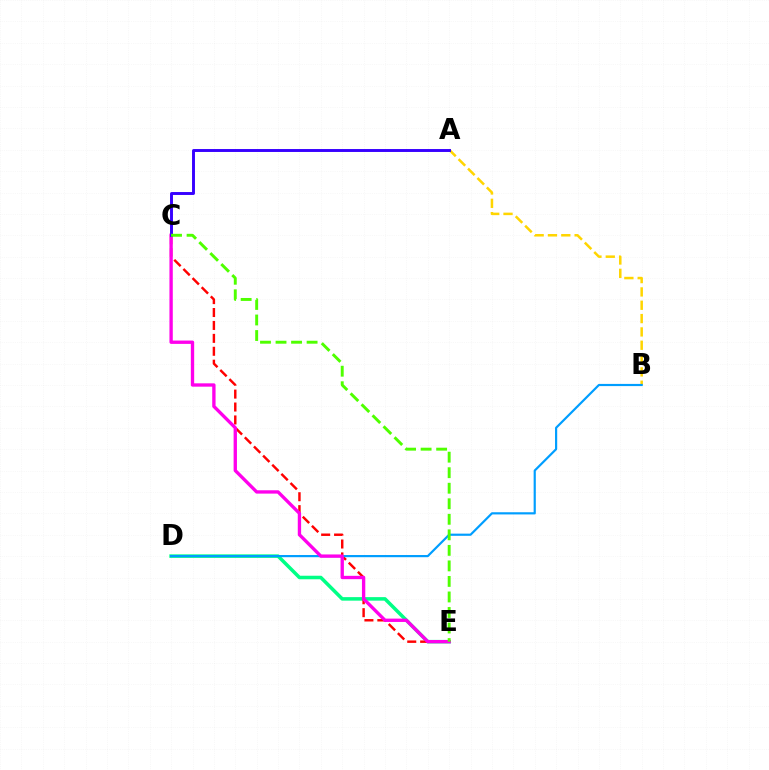{('D', 'E'): [{'color': '#00ff86', 'line_style': 'solid', 'thickness': 2.54}], ('A', 'B'): [{'color': '#ffd500', 'line_style': 'dashed', 'thickness': 1.81}], ('C', 'E'): [{'color': '#ff0000', 'line_style': 'dashed', 'thickness': 1.76}, {'color': '#ff00ed', 'line_style': 'solid', 'thickness': 2.4}, {'color': '#4fff00', 'line_style': 'dashed', 'thickness': 2.11}], ('B', 'D'): [{'color': '#009eff', 'line_style': 'solid', 'thickness': 1.57}], ('A', 'C'): [{'color': '#3700ff', 'line_style': 'solid', 'thickness': 2.11}]}